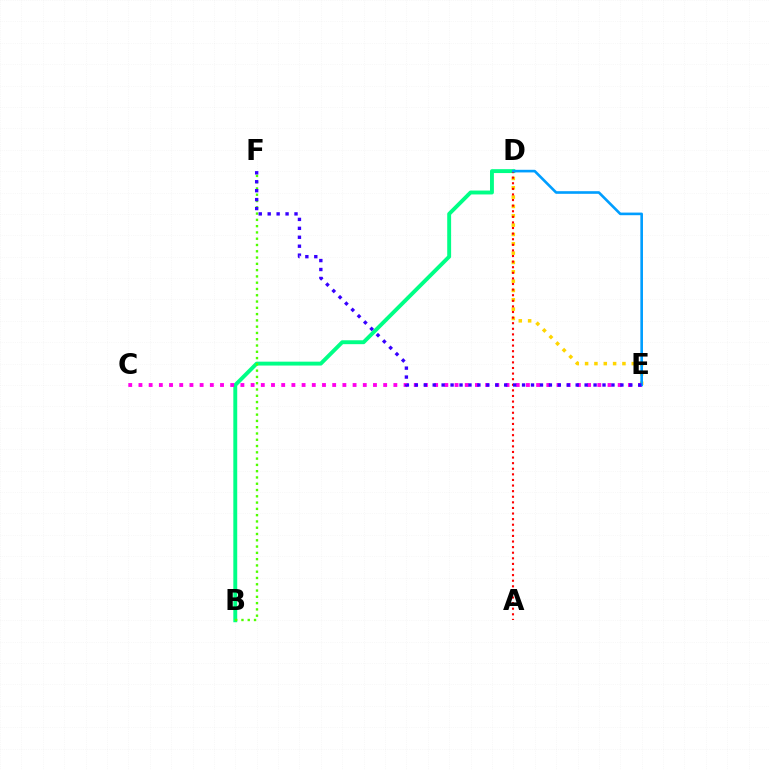{('B', 'D'): [{'color': '#00ff86', 'line_style': 'solid', 'thickness': 2.81}], ('D', 'E'): [{'color': '#ffd500', 'line_style': 'dotted', 'thickness': 2.54}, {'color': '#009eff', 'line_style': 'solid', 'thickness': 1.89}], ('B', 'F'): [{'color': '#4fff00', 'line_style': 'dotted', 'thickness': 1.71}], ('C', 'E'): [{'color': '#ff00ed', 'line_style': 'dotted', 'thickness': 2.77}], ('A', 'D'): [{'color': '#ff0000', 'line_style': 'dotted', 'thickness': 1.52}], ('E', 'F'): [{'color': '#3700ff', 'line_style': 'dotted', 'thickness': 2.43}]}